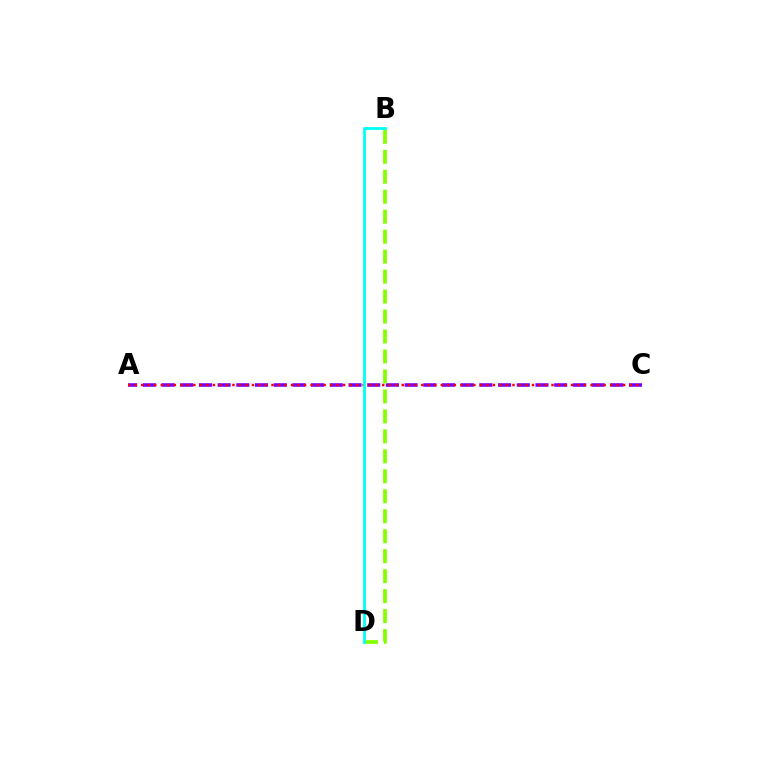{('A', 'C'): [{'color': '#7200ff', 'line_style': 'dashed', 'thickness': 2.54}, {'color': '#ff0000', 'line_style': 'dotted', 'thickness': 1.77}], ('B', 'D'): [{'color': '#84ff00', 'line_style': 'dashed', 'thickness': 2.71}, {'color': '#00fff6', 'line_style': 'solid', 'thickness': 2.02}]}